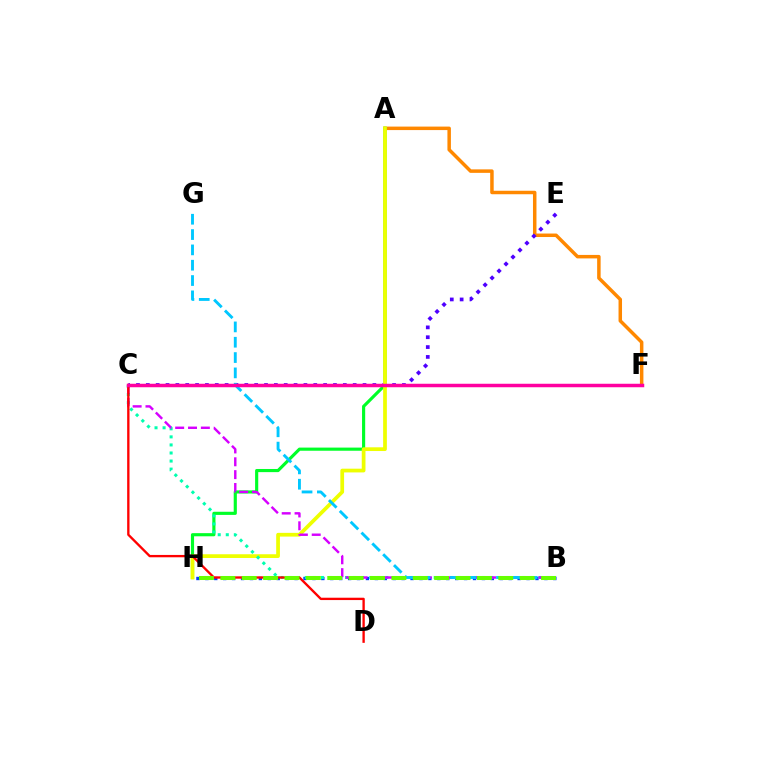{('A', 'F'): [{'color': '#ff8800', 'line_style': 'solid', 'thickness': 2.51}], ('C', 'E'): [{'color': '#4f00ff', 'line_style': 'dotted', 'thickness': 2.68}], ('A', 'H'): [{'color': '#00ff27', 'line_style': 'solid', 'thickness': 2.26}, {'color': '#eeff00', 'line_style': 'solid', 'thickness': 2.69}], ('B', 'H'): [{'color': '#003fff', 'line_style': 'dotted', 'thickness': 2.42}, {'color': '#66ff00', 'line_style': 'dashed', 'thickness': 2.9}], ('B', 'C'): [{'color': '#00ffaf', 'line_style': 'dotted', 'thickness': 2.19}, {'color': '#d600ff', 'line_style': 'dashed', 'thickness': 1.75}], ('B', 'G'): [{'color': '#00c7ff', 'line_style': 'dashed', 'thickness': 2.08}], ('C', 'D'): [{'color': '#ff0000', 'line_style': 'solid', 'thickness': 1.69}], ('C', 'F'): [{'color': '#ff00a0', 'line_style': 'solid', 'thickness': 2.51}]}